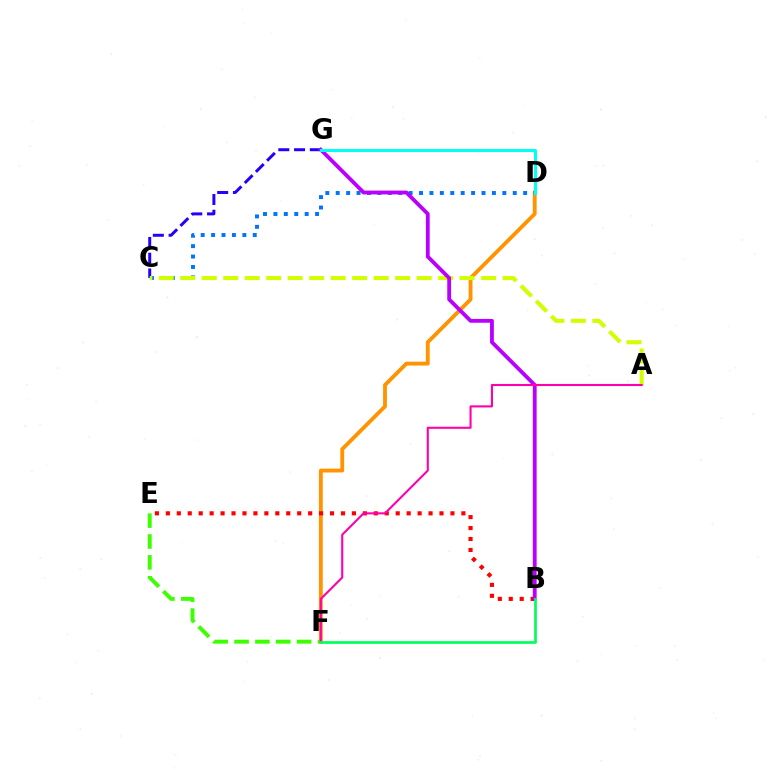{('D', 'F'): [{'color': '#ff9400', 'line_style': 'solid', 'thickness': 2.77}], ('C', 'G'): [{'color': '#2500ff', 'line_style': 'dashed', 'thickness': 2.14}], ('B', 'E'): [{'color': '#ff0000', 'line_style': 'dotted', 'thickness': 2.97}], ('C', 'D'): [{'color': '#0074ff', 'line_style': 'dotted', 'thickness': 2.83}], ('E', 'F'): [{'color': '#3dff00', 'line_style': 'dashed', 'thickness': 2.83}], ('A', 'C'): [{'color': '#d1ff00', 'line_style': 'dashed', 'thickness': 2.92}], ('B', 'G'): [{'color': '#b900ff', 'line_style': 'solid', 'thickness': 2.75}], ('A', 'F'): [{'color': '#ff00ac', 'line_style': 'solid', 'thickness': 1.51}], ('B', 'F'): [{'color': '#00ff5c', 'line_style': 'solid', 'thickness': 1.95}], ('D', 'G'): [{'color': '#00fff6', 'line_style': 'solid', 'thickness': 2.18}]}